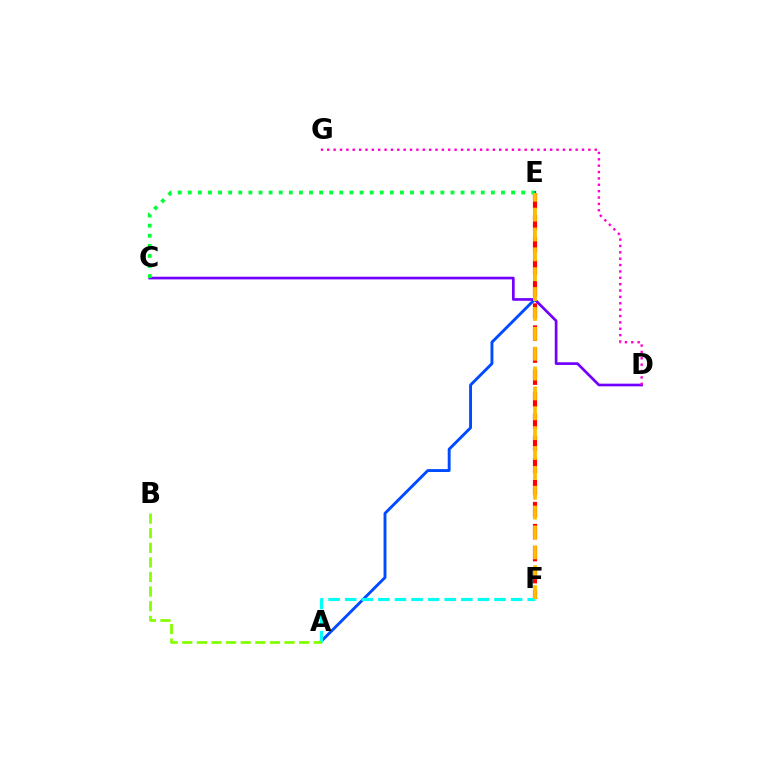{('A', 'E'): [{'color': '#004bff', 'line_style': 'solid', 'thickness': 2.08}], ('E', 'F'): [{'color': '#ff0000', 'line_style': 'dashed', 'thickness': 3.0}, {'color': '#ffbd00', 'line_style': 'dashed', 'thickness': 2.7}], ('A', 'F'): [{'color': '#00fff6', 'line_style': 'dashed', 'thickness': 2.25}], ('A', 'B'): [{'color': '#84ff00', 'line_style': 'dashed', 'thickness': 1.98}], ('C', 'D'): [{'color': '#7200ff', 'line_style': 'solid', 'thickness': 1.93}], ('C', 'E'): [{'color': '#00ff39', 'line_style': 'dotted', 'thickness': 2.75}], ('D', 'G'): [{'color': '#ff00cf', 'line_style': 'dotted', 'thickness': 1.73}]}